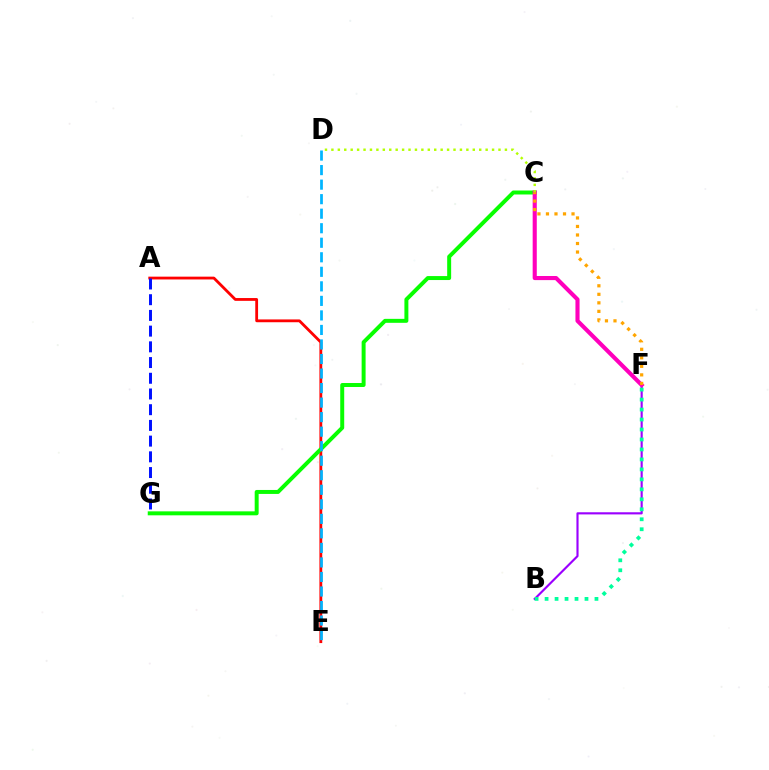{('B', 'F'): [{'color': '#9b00ff', 'line_style': 'solid', 'thickness': 1.54}, {'color': '#00ff9d', 'line_style': 'dotted', 'thickness': 2.71}], ('A', 'E'): [{'color': '#ff0000', 'line_style': 'solid', 'thickness': 2.02}], ('C', 'G'): [{'color': '#08ff00', 'line_style': 'solid', 'thickness': 2.86}], ('A', 'G'): [{'color': '#0010ff', 'line_style': 'dashed', 'thickness': 2.13}], ('C', 'F'): [{'color': '#ff00bd', 'line_style': 'solid', 'thickness': 2.96}, {'color': '#ffa500', 'line_style': 'dotted', 'thickness': 2.32}], ('C', 'D'): [{'color': '#b3ff00', 'line_style': 'dotted', 'thickness': 1.75}], ('D', 'E'): [{'color': '#00b5ff', 'line_style': 'dashed', 'thickness': 1.97}]}